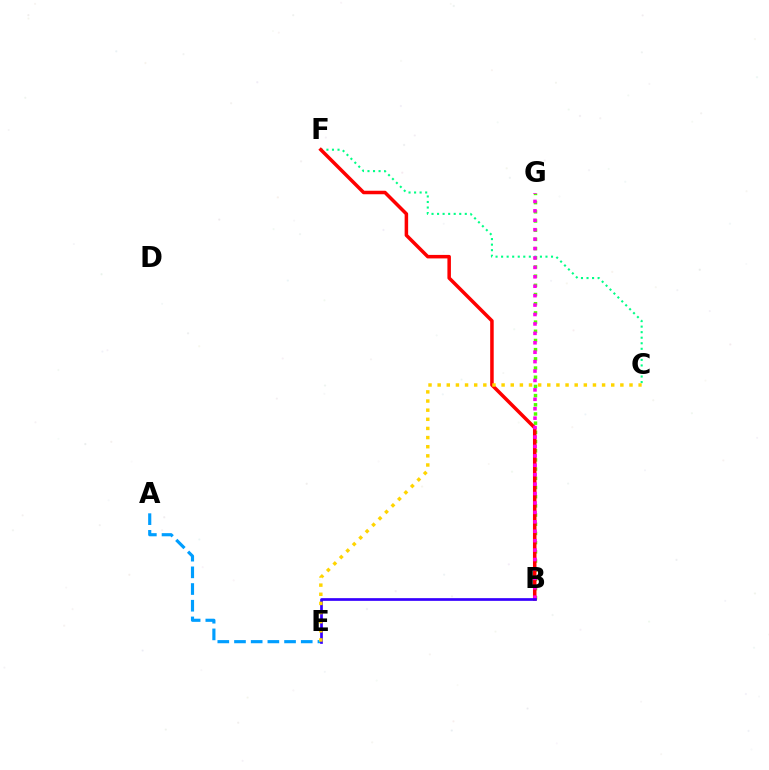{('B', 'G'): [{'color': '#4fff00', 'line_style': 'dotted', 'thickness': 2.5}, {'color': '#ff00ed', 'line_style': 'dotted', 'thickness': 2.56}], ('A', 'E'): [{'color': '#009eff', 'line_style': 'dashed', 'thickness': 2.27}], ('C', 'F'): [{'color': '#00ff86', 'line_style': 'dotted', 'thickness': 1.51}], ('B', 'F'): [{'color': '#ff0000', 'line_style': 'solid', 'thickness': 2.53}], ('B', 'E'): [{'color': '#3700ff', 'line_style': 'solid', 'thickness': 1.94}], ('C', 'E'): [{'color': '#ffd500', 'line_style': 'dotted', 'thickness': 2.48}]}